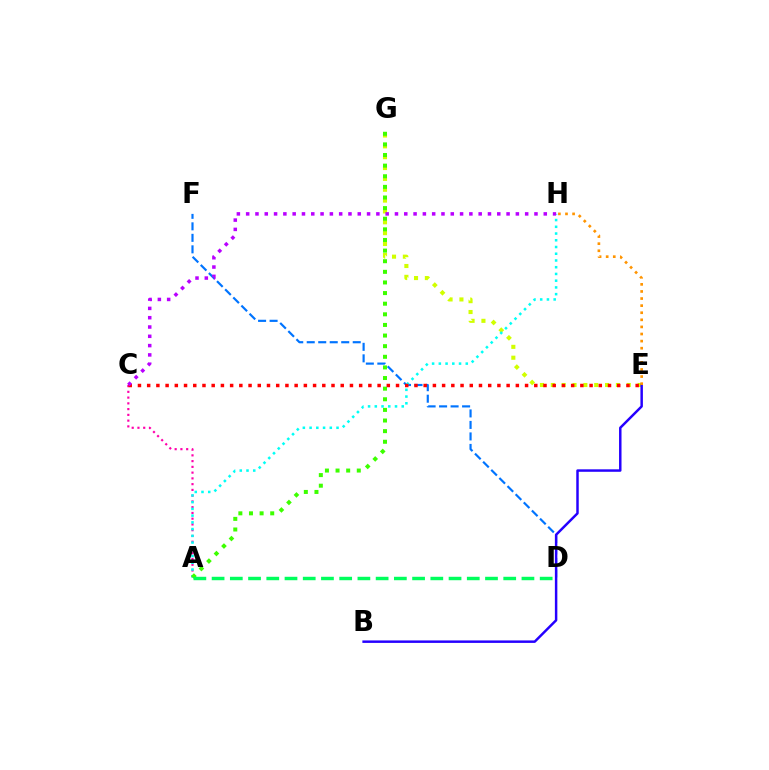{('D', 'F'): [{'color': '#0074ff', 'line_style': 'dashed', 'thickness': 1.56}], ('A', 'C'): [{'color': '#ff00ac', 'line_style': 'dotted', 'thickness': 1.56}], ('E', 'G'): [{'color': '#d1ff00', 'line_style': 'dotted', 'thickness': 2.95}], ('A', 'H'): [{'color': '#00fff6', 'line_style': 'dotted', 'thickness': 1.83}], ('A', 'G'): [{'color': '#3dff00', 'line_style': 'dotted', 'thickness': 2.89}], ('B', 'E'): [{'color': '#2500ff', 'line_style': 'solid', 'thickness': 1.78}], ('C', 'E'): [{'color': '#ff0000', 'line_style': 'dotted', 'thickness': 2.5}], ('E', 'H'): [{'color': '#ff9400', 'line_style': 'dotted', 'thickness': 1.93}], ('C', 'H'): [{'color': '#b900ff', 'line_style': 'dotted', 'thickness': 2.53}], ('A', 'D'): [{'color': '#00ff5c', 'line_style': 'dashed', 'thickness': 2.48}]}